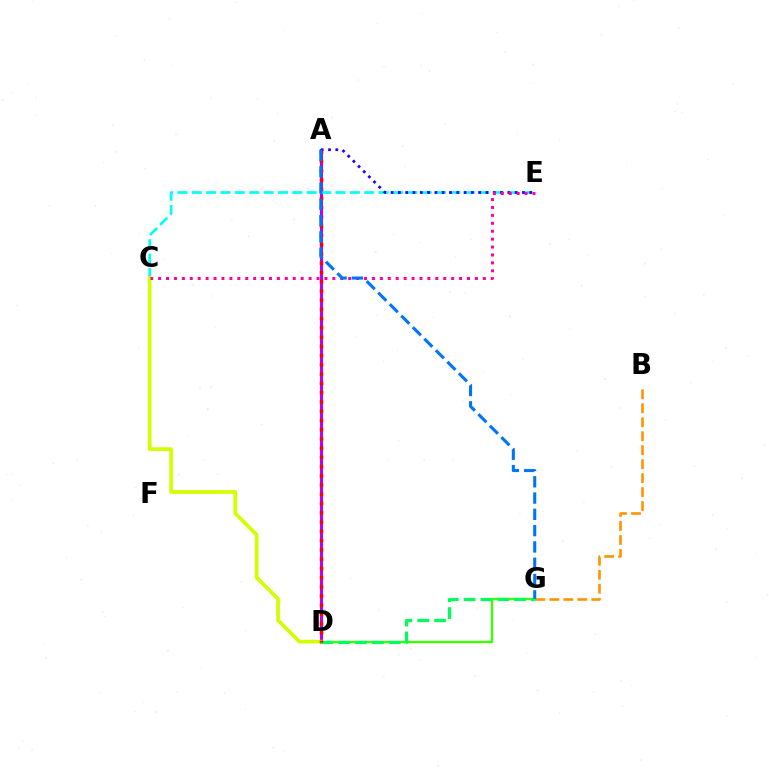{('B', 'G'): [{'color': '#ff9400', 'line_style': 'dashed', 'thickness': 1.9}], ('A', 'D'): [{'color': '#b900ff', 'line_style': 'solid', 'thickness': 2.22}, {'color': '#ff0000', 'line_style': 'dotted', 'thickness': 2.51}], ('C', 'E'): [{'color': '#00fff6', 'line_style': 'dashed', 'thickness': 1.95}, {'color': '#ff00ac', 'line_style': 'dotted', 'thickness': 2.15}], ('C', 'D'): [{'color': '#d1ff00', 'line_style': 'solid', 'thickness': 2.66}], ('D', 'G'): [{'color': '#3dff00', 'line_style': 'solid', 'thickness': 1.7}, {'color': '#00ff5c', 'line_style': 'dashed', 'thickness': 2.29}], ('A', 'E'): [{'color': '#2500ff', 'line_style': 'dotted', 'thickness': 1.98}], ('A', 'G'): [{'color': '#0074ff', 'line_style': 'dashed', 'thickness': 2.21}]}